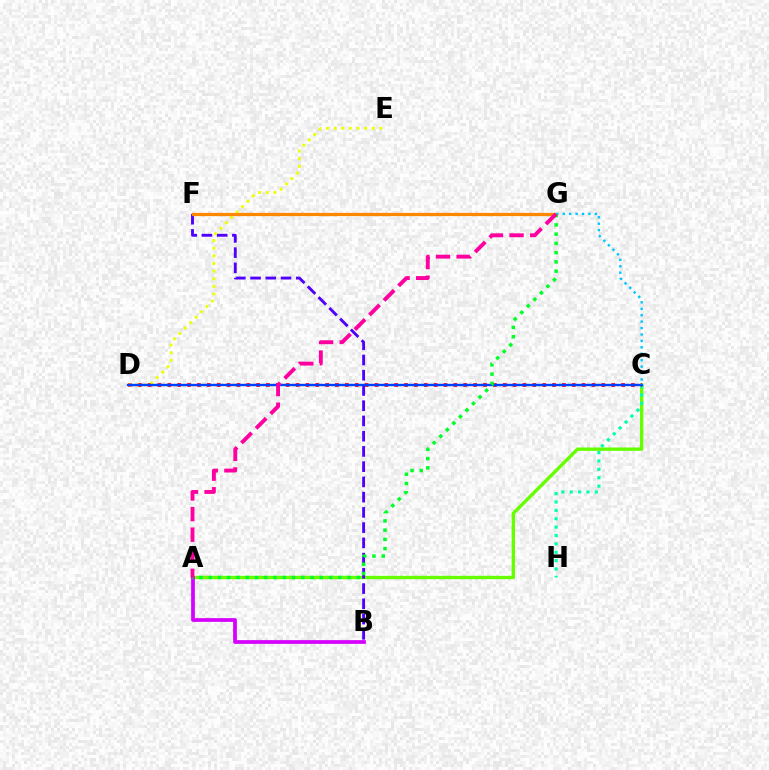{('A', 'C'): [{'color': '#66ff00', 'line_style': 'solid', 'thickness': 2.43}], ('A', 'B'): [{'color': '#d600ff', 'line_style': 'solid', 'thickness': 2.69}], ('B', 'F'): [{'color': '#4f00ff', 'line_style': 'dashed', 'thickness': 2.07}], ('C', 'H'): [{'color': '#00ffaf', 'line_style': 'dotted', 'thickness': 2.28}], ('C', 'D'): [{'color': '#ff0000', 'line_style': 'dotted', 'thickness': 2.68}, {'color': '#003fff', 'line_style': 'solid', 'thickness': 1.73}], ('D', 'E'): [{'color': '#eeff00', 'line_style': 'dotted', 'thickness': 2.08}], ('F', 'G'): [{'color': '#ff8800', 'line_style': 'solid', 'thickness': 2.32}], ('C', 'G'): [{'color': '#00c7ff', 'line_style': 'dotted', 'thickness': 1.75}], ('A', 'G'): [{'color': '#00ff27', 'line_style': 'dotted', 'thickness': 2.51}, {'color': '#ff00a0', 'line_style': 'dashed', 'thickness': 2.8}]}